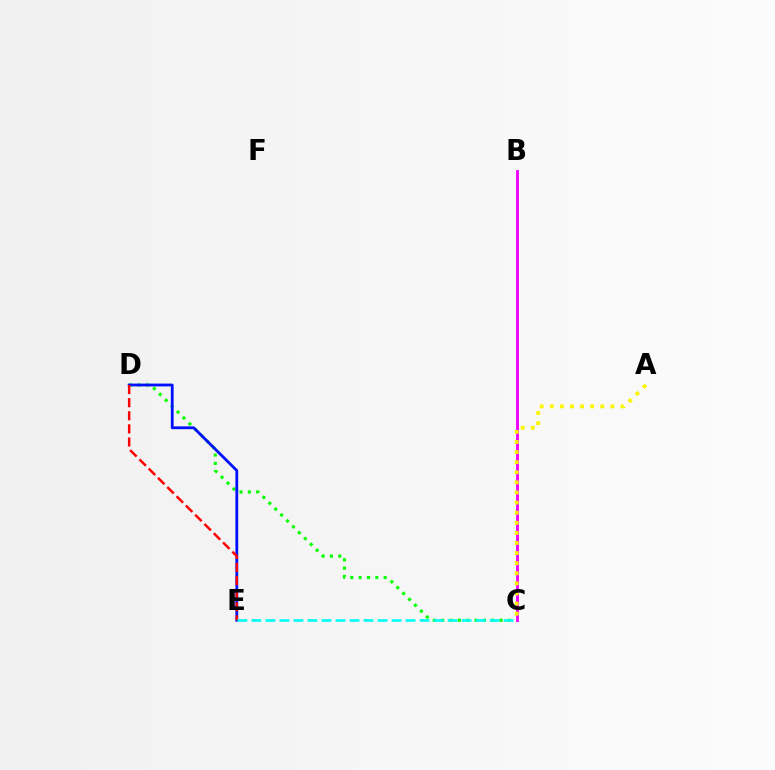{('C', 'D'): [{'color': '#08ff00', 'line_style': 'dotted', 'thickness': 2.27}], ('D', 'E'): [{'color': '#0010ff', 'line_style': 'solid', 'thickness': 2.02}, {'color': '#ff0000', 'line_style': 'dashed', 'thickness': 1.78}], ('B', 'C'): [{'color': '#ee00ff', 'line_style': 'solid', 'thickness': 2.05}], ('C', 'E'): [{'color': '#00fff6', 'line_style': 'dashed', 'thickness': 1.9}], ('A', 'C'): [{'color': '#fcf500', 'line_style': 'dotted', 'thickness': 2.74}]}